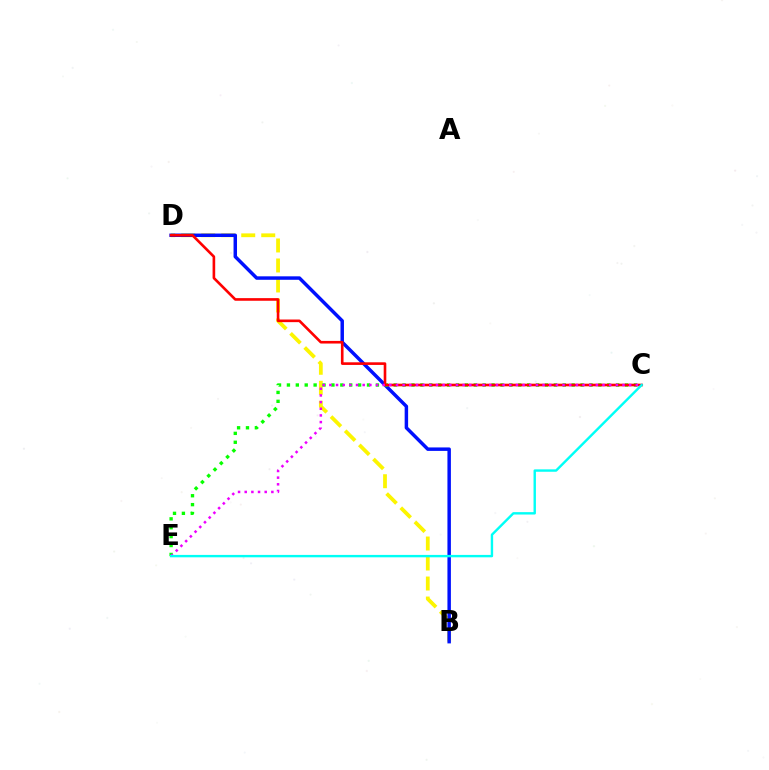{('B', 'D'): [{'color': '#fcf500', 'line_style': 'dashed', 'thickness': 2.72}, {'color': '#0010ff', 'line_style': 'solid', 'thickness': 2.5}], ('C', 'E'): [{'color': '#08ff00', 'line_style': 'dotted', 'thickness': 2.42}, {'color': '#ee00ff', 'line_style': 'dotted', 'thickness': 1.81}, {'color': '#00fff6', 'line_style': 'solid', 'thickness': 1.73}], ('C', 'D'): [{'color': '#ff0000', 'line_style': 'solid', 'thickness': 1.89}]}